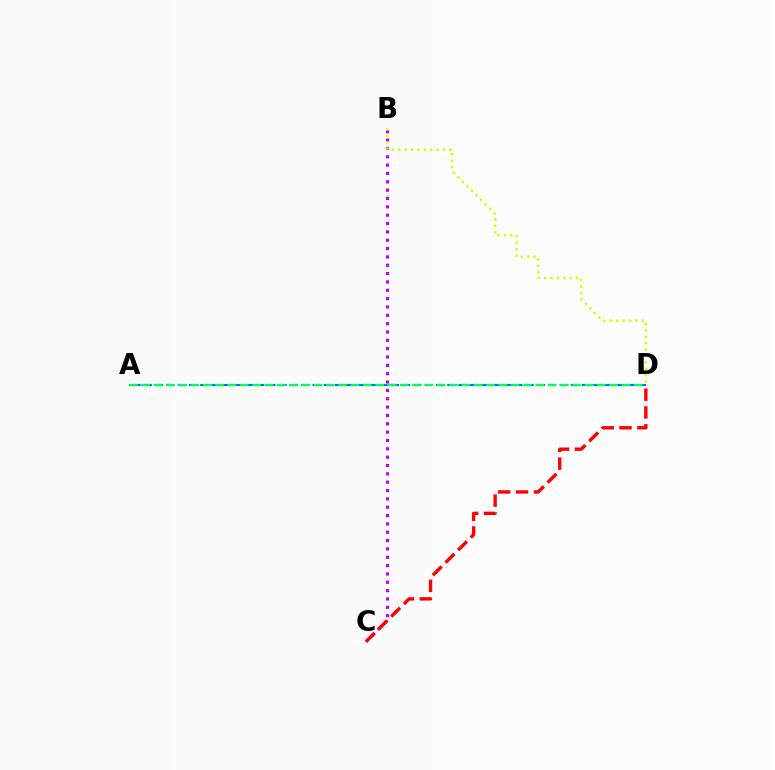{('B', 'C'): [{'color': '#b900ff', 'line_style': 'dotted', 'thickness': 2.27}], ('A', 'D'): [{'color': '#0074ff', 'line_style': 'dashed', 'thickness': 1.53}, {'color': '#00ff5c', 'line_style': 'dashed', 'thickness': 1.67}], ('B', 'D'): [{'color': '#d1ff00', 'line_style': 'dotted', 'thickness': 1.74}], ('C', 'D'): [{'color': '#ff0000', 'line_style': 'dashed', 'thickness': 2.42}]}